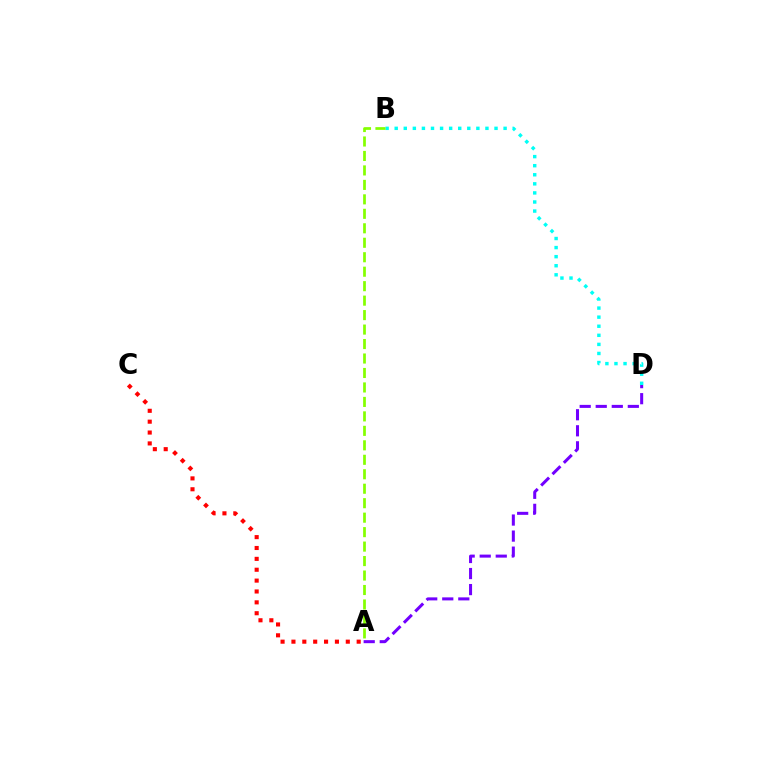{('B', 'D'): [{'color': '#00fff6', 'line_style': 'dotted', 'thickness': 2.47}], ('A', 'C'): [{'color': '#ff0000', 'line_style': 'dotted', 'thickness': 2.95}], ('A', 'D'): [{'color': '#7200ff', 'line_style': 'dashed', 'thickness': 2.18}], ('A', 'B'): [{'color': '#84ff00', 'line_style': 'dashed', 'thickness': 1.97}]}